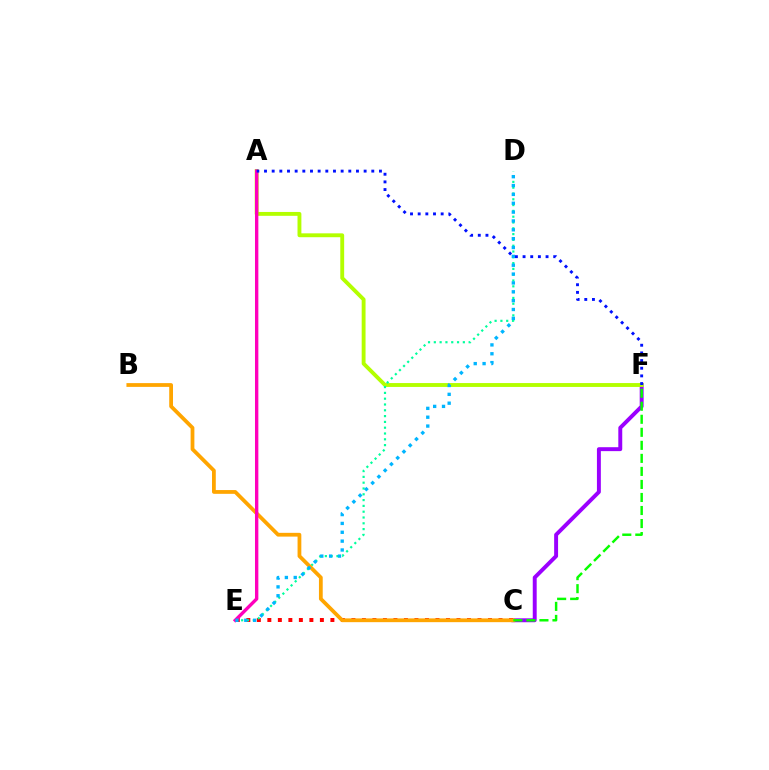{('C', 'F'): [{'color': '#9b00ff', 'line_style': 'solid', 'thickness': 2.83}, {'color': '#08ff00', 'line_style': 'dashed', 'thickness': 1.77}], ('A', 'F'): [{'color': '#b3ff00', 'line_style': 'solid', 'thickness': 2.79}, {'color': '#0010ff', 'line_style': 'dotted', 'thickness': 2.08}], ('C', 'E'): [{'color': '#ff0000', 'line_style': 'dotted', 'thickness': 2.85}], ('D', 'E'): [{'color': '#00ff9d', 'line_style': 'dotted', 'thickness': 1.58}, {'color': '#00b5ff', 'line_style': 'dotted', 'thickness': 2.41}], ('B', 'C'): [{'color': '#ffa500', 'line_style': 'solid', 'thickness': 2.72}], ('A', 'E'): [{'color': '#ff00bd', 'line_style': 'solid', 'thickness': 2.42}]}